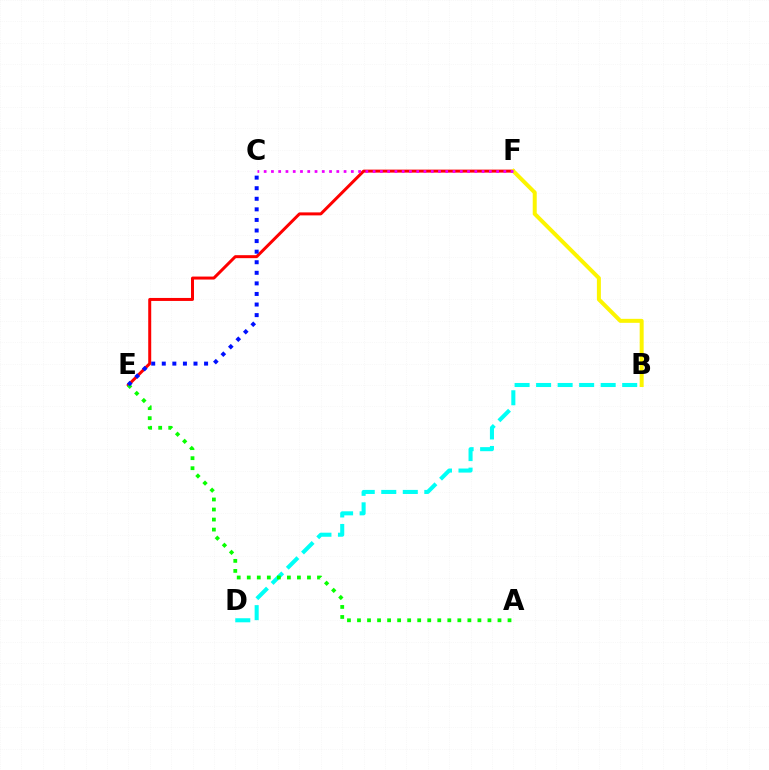{('B', 'D'): [{'color': '#00fff6', 'line_style': 'dashed', 'thickness': 2.92}], ('E', 'F'): [{'color': '#ff0000', 'line_style': 'solid', 'thickness': 2.15}], ('A', 'E'): [{'color': '#08ff00', 'line_style': 'dotted', 'thickness': 2.73}], ('B', 'F'): [{'color': '#fcf500', 'line_style': 'solid', 'thickness': 2.87}], ('C', 'E'): [{'color': '#0010ff', 'line_style': 'dotted', 'thickness': 2.87}], ('C', 'F'): [{'color': '#ee00ff', 'line_style': 'dotted', 'thickness': 1.97}]}